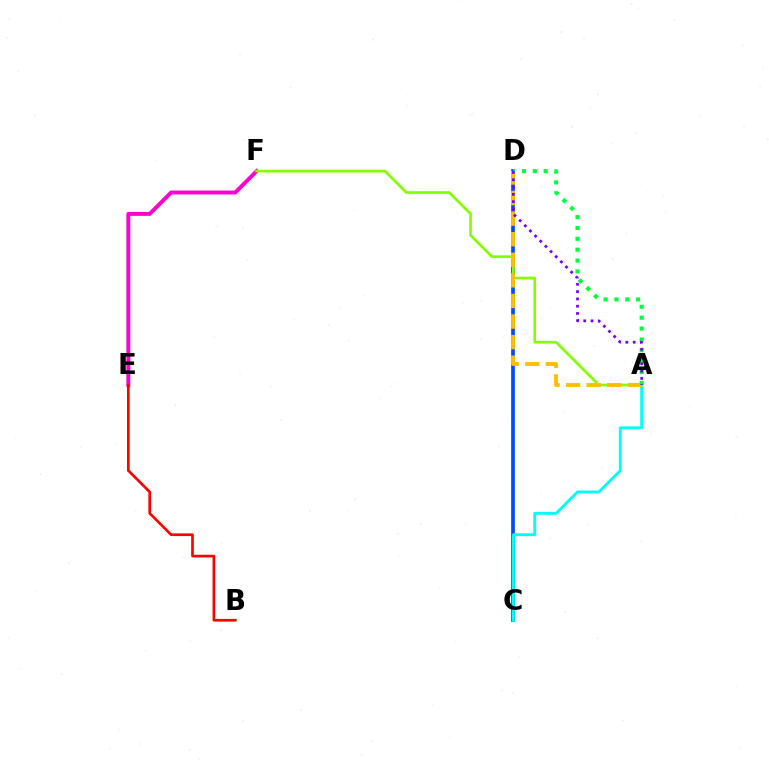{('E', 'F'): [{'color': '#ff00cf', 'line_style': 'solid', 'thickness': 2.83}], ('C', 'D'): [{'color': '#004bff', 'line_style': 'solid', 'thickness': 2.67}], ('A', 'C'): [{'color': '#00fff6', 'line_style': 'solid', 'thickness': 2.08}], ('A', 'F'): [{'color': '#84ff00', 'line_style': 'solid', 'thickness': 1.93}], ('B', 'E'): [{'color': '#ff0000', 'line_style': 'solid', 'thickness': 1.92}], ('A', 'D'): [{'color': '#ffbd00', 'line_style': 'dashed', 'thickness': 2.8}, {'color': '#00ff39', 'line_style': 'dotted', 'thickness': 2.95}, {'color': '#7200ff', 'line_style': 'dotted', 'thickness': 1.98}]}